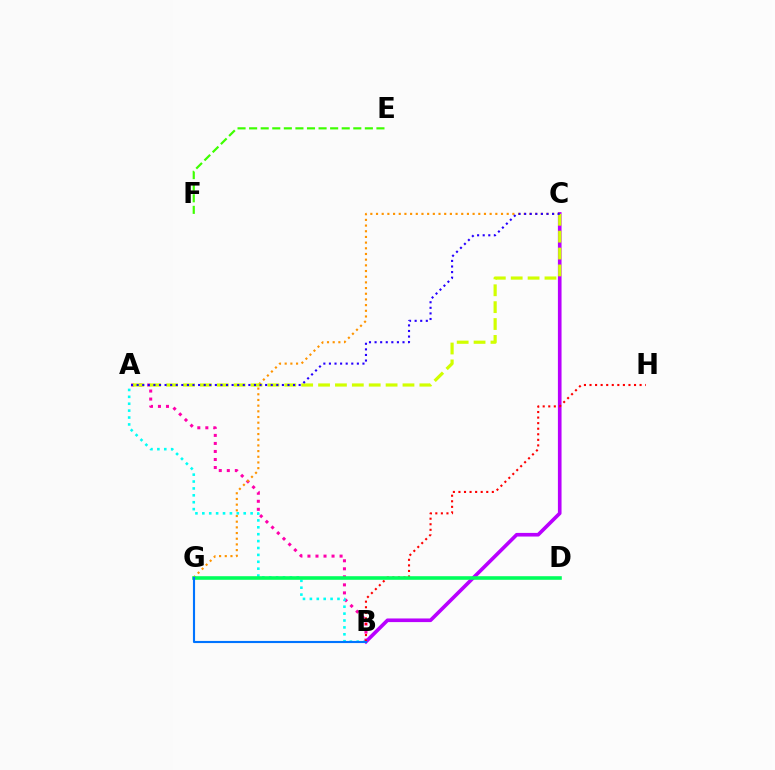{('A', 'B'): [{'color': '#ff00ac', 'line_style': 'dotted', 'thickness': 2.18}, {'color': '#00fff6', 'line_style': 'dotted', 'thickness': 1.87}], ('E', 'F'): [{'color': '#3dff00', 'line_style': 'dashed', 'thickness': 1.57}], ('B', 'C'): [{'color': '#b900ff', 'line_style': 'solid', 'thickness': 2.62}], ('C', 'G'): [{'color': '#ff9400', 'line_style': 'dotted', 'thickness': 1.54}], ('B', 'H'): [{'color': '#ff0000', 'line_style': 'dotted', 'thickness': 1.51}], ('A', 'C'): [{'color': '#d1ff00', 'line_style': 'dashed', 'thickness': 2.29}, {'color': '#2500ff', 'line_style': 'dotted', 'thickness': 1.52}], ('D', 'G'): [{'color': '#00ff5c', 'line_style': 'solid', 'thickness': 2.59}], ('B', 'G'): [{'color': '#0074ff', 'line_style': 'solid', 'thickness': 1.53}]}